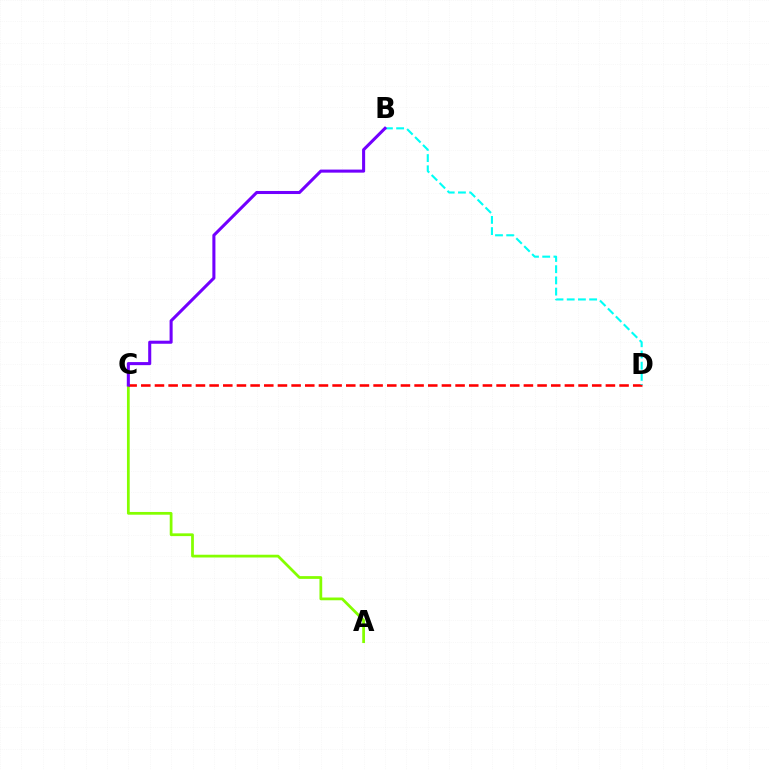{('A', 'C'): [{'color': '#84ff00', 'line_style': 'solid', 'thickness': 1.98}], ('C', 'D'): [{'color': '#ff0000', 'line_style': 'dashed', 'thickness': 1.86}], ('B', 'D'): [{'color': '#00fff6', 'line_style': 'dashed', 'thickness': 1.52}], ('B', 'C'): [{'color': '#7200ff', 'line_style': 'solid', 'thickness': 2.2}]}